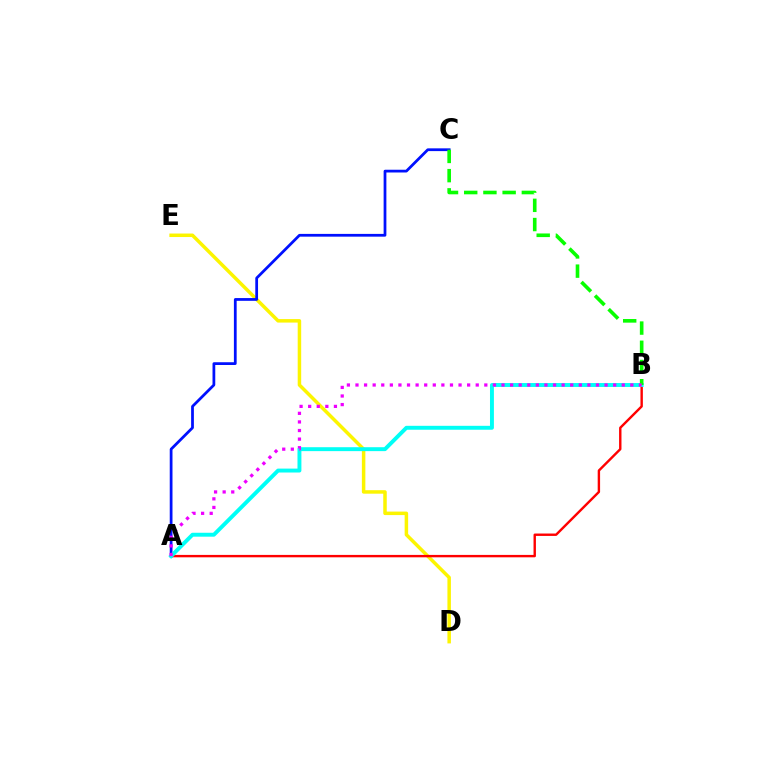{('D', 'E'): [{'color': '#fcf500', 'line_style': 'solid', 'thickness': 2.51}], ('A', 'B'): [{'color': '#ff0000', 'line_style': 'solid', 'thickness': 1.73}, {'color': '#00fff6', 'line_style': 'solid', 'thickness': 2.82}, {'color': '#ee00ff', 'line_style': 'dotted', 'thickness': 2.33}], ('A', 'C'): [{'color': '#0010ff', 'line_style': 'solid', 'thickness': 1.98}], ('B', 'C'): [{'color': '#08ff00', 'line_style': 'dashed', 'thickness': 2.61}]}